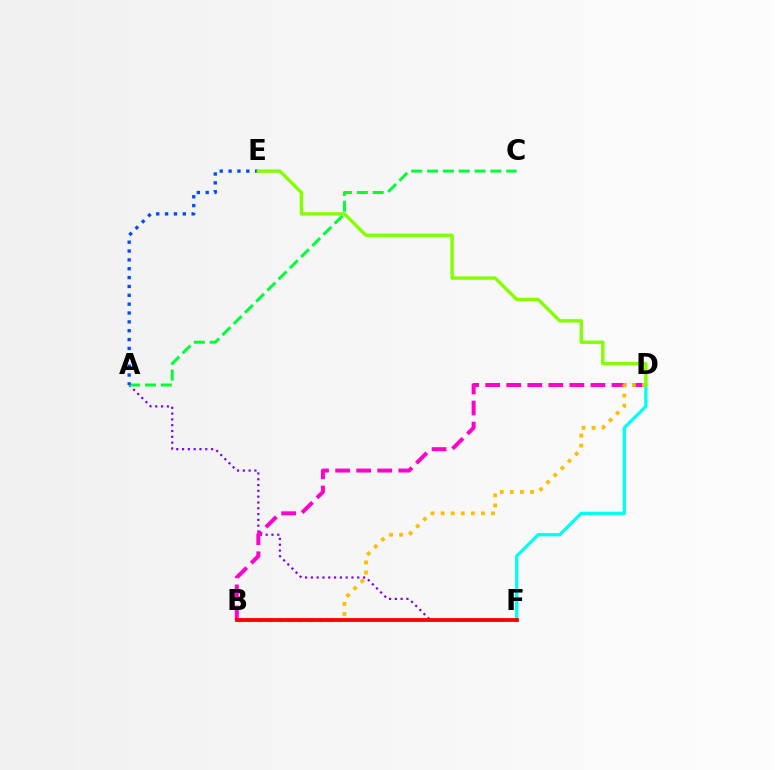{('D', 'F'): [{'color': '#00fff6', 'line_style': 'solid', 'thickness': 2.35}], ('A', 'F'): [{'color': '#7200ff', 'line_style': 'dotted', 'thickness': 1.58}], ('B', 'D'): [{'color': '#ff00cf', 'line_style': 'dashed', 'thickness': 2.86}, {'color': '#ffbd00', 'line_style': 'dotted', 'thickness': 2.74}], ('A', 'C'): [{'color': '#00ff39', 'line_style': 'dashed', 'thickness': 2.15}], ('B', 'F'): [{'color': '#ff0000', 'line_style': 'solid', 'thickness': 2.74}], ('A', 'E'): [{'color': '#004bff', 'line_style': 'dotted', 'thickness': 2.41}], ('D', 'E'): [{'color': '#84ff00', 'line_style': 'solid', 'thickness': 2.45}]}